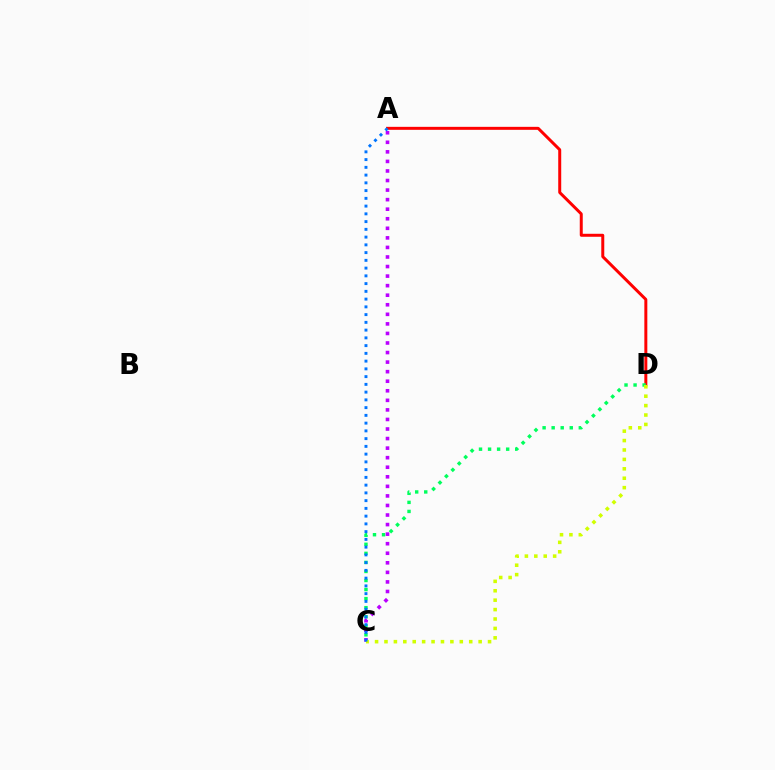{('A', 'D'): [{'color': '#ff0000', 'line_style': 'solid', 'thickness': 2.15}], ('C', 'D'): [{'color': '#00ff5c', 'line_style': 'dotted', 'thickness': 2.46}, {'color': '#d1ff00', 'line_style': 'dotted', 'thickness': 2.56}], ('A', 'C'): [{'color': '#b900ff', 'line_style': 'dotted', 'thickness': 2.6}, {'color': '#0074ff', 'line_style': 'dotted', 'thickness': 2.11}]}